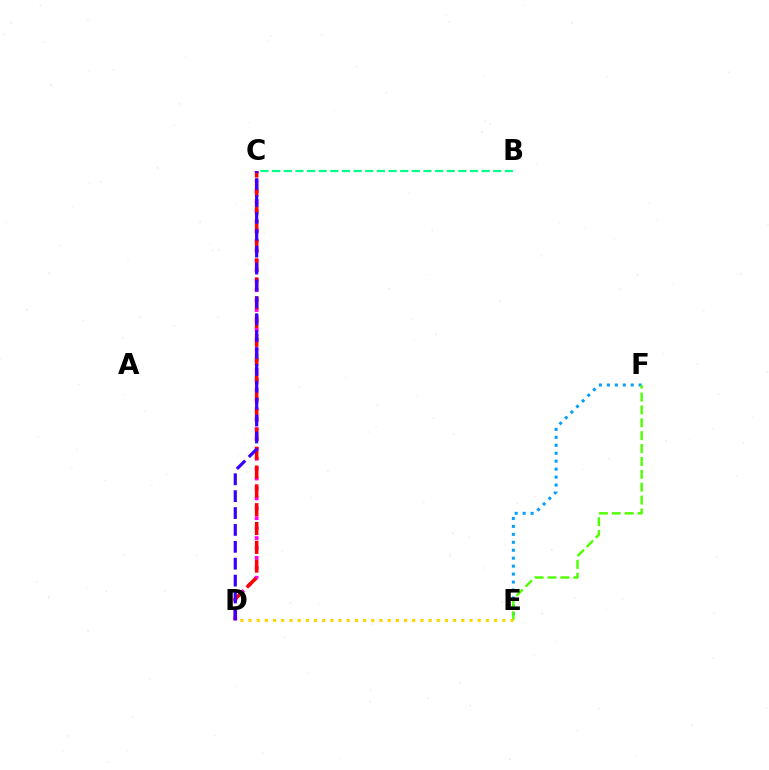{('E', 'F'): [{'color': '#009eff', 'line_style': 'dotted', 'thickness': 2.16}, {'color': '#4fff00', 'line_style': 'dashed', 'thickness': 1.75}], ('C', 'D'): [{'color': '#ff00ed', 'line_style': 'dotted', 'thickness': 2.69}, {'color': '#ff0000', 'line_style': 'dashed', 'thickness': 2.56}, {'color': '#3700ff', 'line_style': 'dashed', 'thickness': 2.29}], ('B', 'C'): [{'color': '#00ff86', 'line_style': 'dashed', 'thickness': 1.58}], ('D', 'E'): [{'color': '#ffd500', 'line_style': 'dotted', 'thickness': 2.22}]}